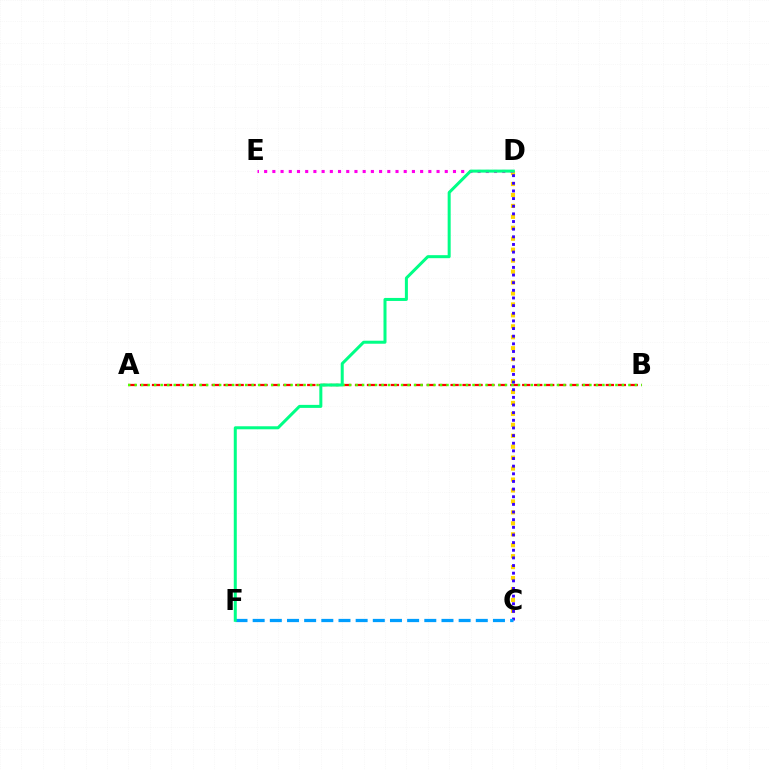{('A', 'B'): [{'color': '#ff0000', 'line_style': 'dashed', 'thickness': 1.62}, {'color': '#4fff00', 'line_style': 'dotted', 'thickness': 1.76}], ('C', 'D'): [{'color': '#ffd500', 'line_style': 'dotted', 'thickness': 2.97}, {'color': '#3700ff', 'line_style': 'dotted', 'thickness': 2.08}], ('D', 'E'): [{'color': '#ff00ed', 'line_style': 'dotted', 'thickness': 2.23}], ('C', 'F'): [{'color': '#009eff', 'line_style': 'dashed', 'thickness': 2.33}], ('D', 'F'): [{'color': '#00ff86', 'line_style': 'solid', 'thickness': 2.17}]}